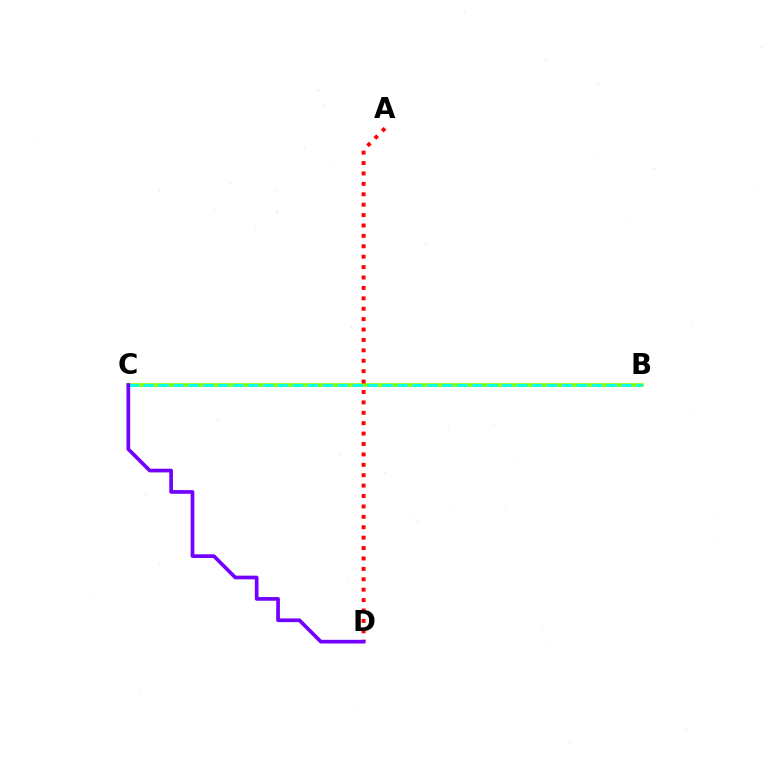{('B', 'C'): [{'color': '#84ff00', 'line_style': 'solid', 'thickness': 2.58}, {'color': '#00fff6', 'line_style': 'dashed', 'thickness': 2.03}], ('A', 'D'): [{'color': '#ff0000', 'line_style': 'dotted', 'thickness': 2.83}], ('C', 'D'): [{'color': '#7200ff', 'line_style': 'solid', 'thickness': 2.65}]}